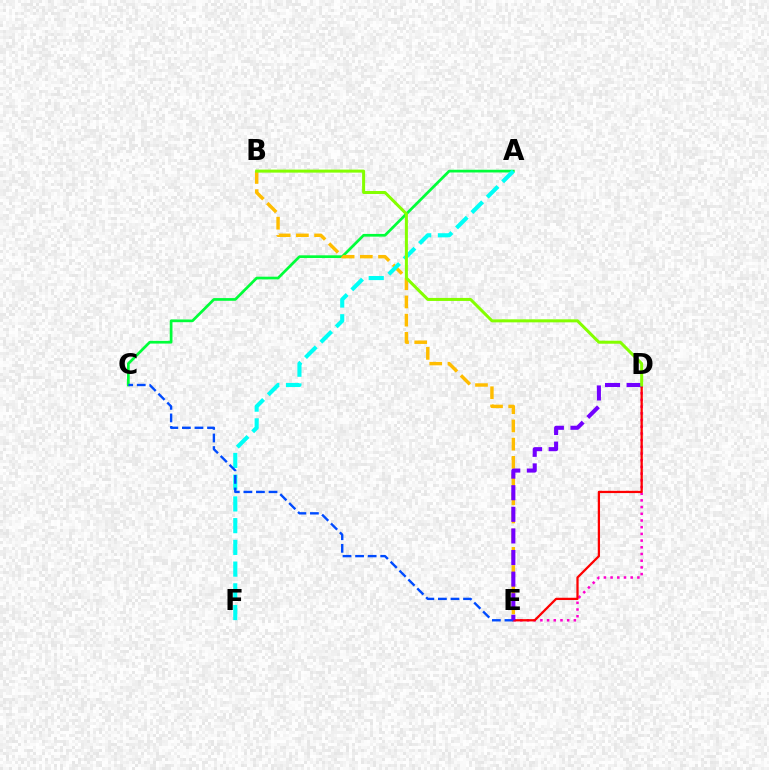{('A', 'C'): [{'color': '#00ff39', 'line_style': 'solid', 'thickness': 1.95}], ('D', 'E'): [{'color': '#ff00cf', 'line_style': 'dotted', 'thickness': 1.82}, {'color': '#ff0000', 'line_style': 'solid', 'thickness': 1.63}, {'color': '#7200ff', 'line_style': 'dashed', 'thickness': 2.93}], ('B', 'E'): [{'color': '#ffbd00', 'line_style': 'dashed', 'thickness': 2.47}], ('A', 'F'): [{'color': '#00fff6', 'line_style': 'dashed', 'thickness': 2.95}], ('C', 'E'): [{'color': '#004bff', 'line_style': 'dashed', 'thickness': 1.71}], ('B', 'D'): [{'color': '#84ff00', 'line_style': 'solid', 'thickness': 2.17}]}